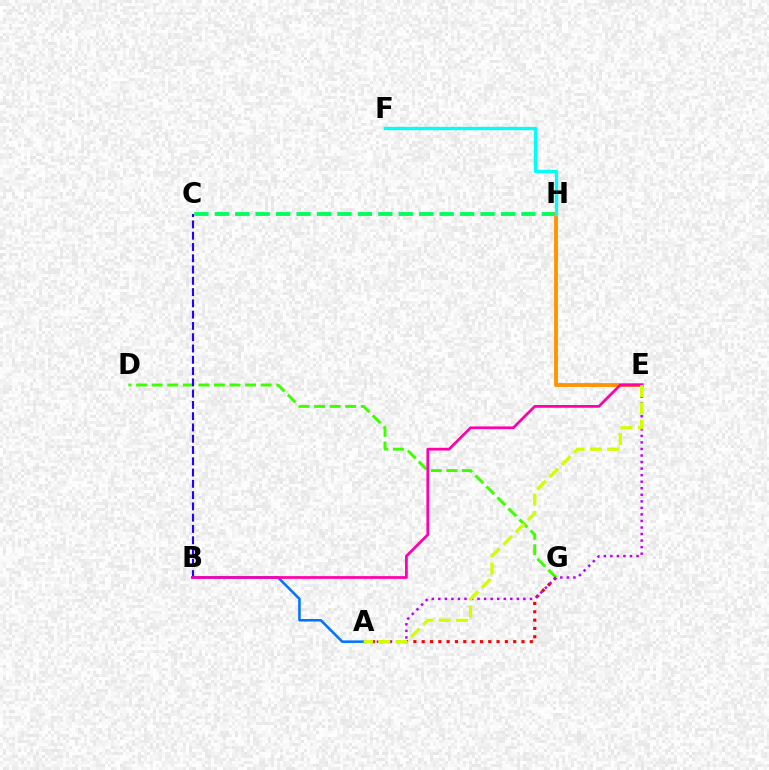{('D', 'G'): [{'color': '#3dff00', 'line_style': 'dashed', 'thickness': 2.12}], ('A', 'G'): [{'color': '#ff0000', 'line_style': 'dotted', 'thickness': 2.26}], ('A', 'B'): [{'color': '#0074ff', 'line_style': 'solid', 'thickness': 1.83}], ('A', 'E'): [{'color': '#b900ff', 'line_style': 'dotted', 'thickness': 1.78}, {'color': '#d1ff00', 'line_style': 'dashed', 'thickness': 2.35}], ('C', 'H'): [{'color': '#00ff5c', 'line_style': 'dashed', 'thickness': 2.78}], ('E', 'H'): [{'color': '#ff9400', 'line_style': 'solid', 'thickness': 2.76}], ('F', 'H'): [{'color': '#00fff6', 'line_style': 'solid', 'thickness': 2.4}], ('B', 'C'): [{'color': '#2500ff', 'line_style': 'dashed', 'thickness': 1.53}], ('B', 'E'): [{'color': '#ff00ac', 'line_style': 'solid', 'thickness': 1.97}]}